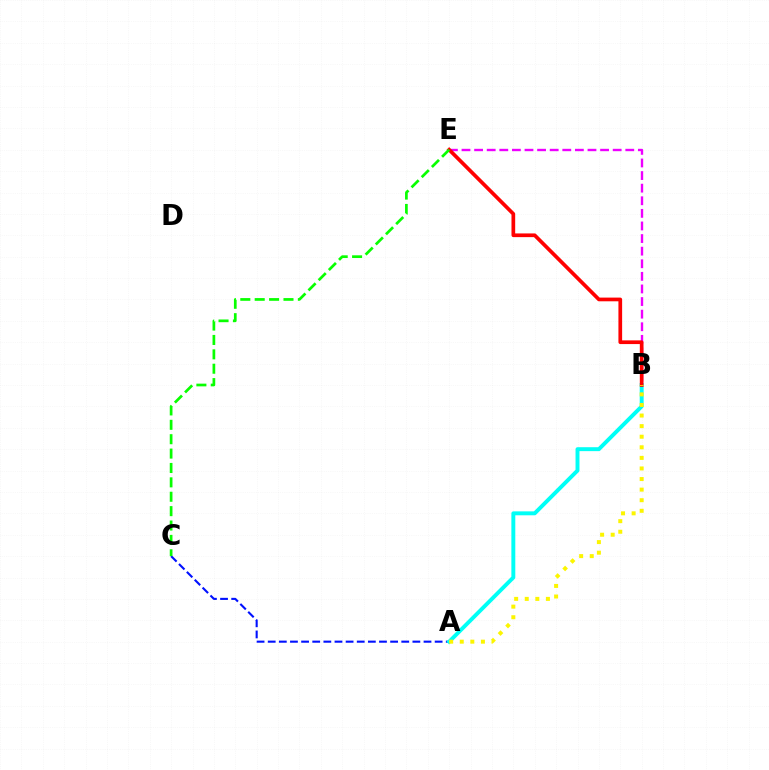{('A', 'C'): [{'color': '#0010ff', 'line_style': 'dashed', 'thickness': 1.51}], ('A', 'B'): [{'color': '#00fff6', 'line_style': 'solid', 'thickness': 2.83}, {'color': '#fcf500', 'line_style': 'dotted', 'thickness': 2.88}], ('B', 'E'): [{'color': '#ee00ff', 'line_style': 'dashed', 'thickness': 1.71}, {'color': '#ff0000', 'line_style': 'solid', 'thickness': 2.67}], ('C', 'E'): [{'color': '#08ff00', 'line_style': 'dashed', 'thickness': 1.95}]}